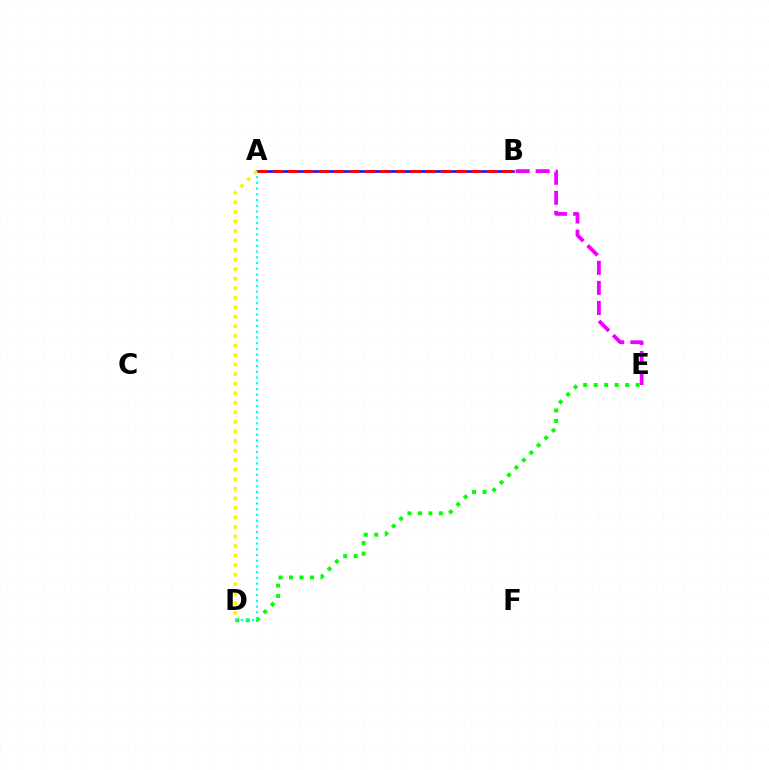{('A', 'B'): [{'color': '#0010ff', 'line_style': 'solid', 'thickness': 1.84}, {'color': '#ff0000', 'line_style': 'dashed', 'thickness': 2.08}], ('D', 'E'): [{'color': '#08ff00', 'line_style': 'dotted', 'thickness': 2.85}], ('A', 'D'): [{'color': '#00fff6', 'line_style': 'dotted', 'thickness': 1.56}, {'color': '#fcf500', 'line_style': 'dotted', 'thickness': 2.59}], ('B', 'E'): [{'color': '#ee00ff', 'line_style': 'dashed', 'thickness': 2.72}]}